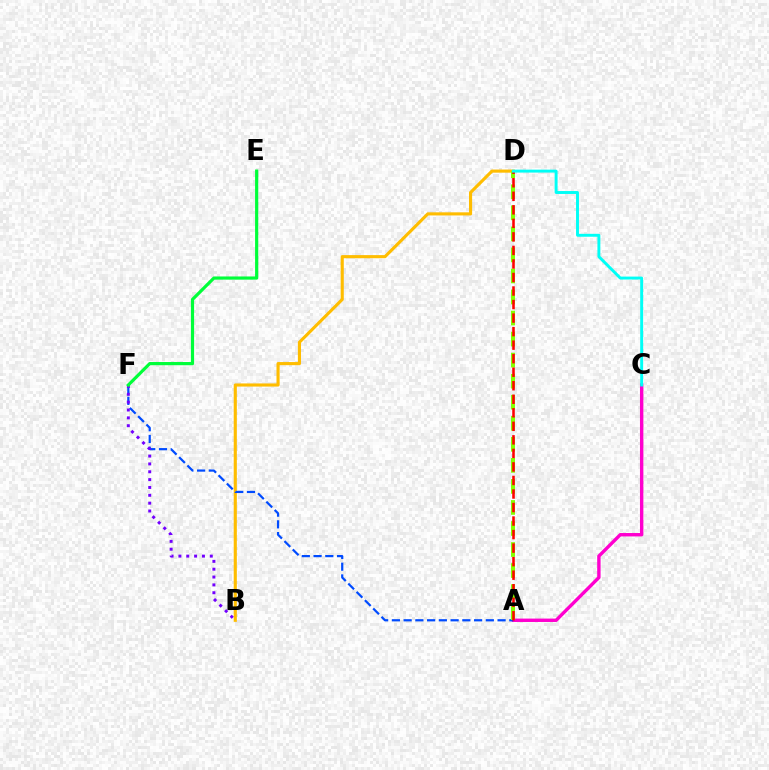{('B', 'D'): [{'color': '#ffbd00', 'line_style': 'solid', 'thickness': 2.25}], ('A', 'C'): [{'color': '#ff00cf', 'line_style': 'solid', 'thickness': 2.44}], ('A', 'F'): [{'color': '#004bff', 'line_style': 'dashed', 'thickness': 1.6}], ('B', 'F'): [{'color': '#7200ff', 'line_style': 'dotted', 'thickness': 2.13}], ('A', 'D'): [{'color': '#84ff00', 'line_style': 'dashed', 'thickness': 2.86}, {'color': '#ff0000', 'line_style': 'dashed', 'thickness': 1.84}], ('E', 'F'): [{'color': '#00ff39', 'line_style': 'solid', 'thickness': 2.29}], ('C', 'D'): [{'color': '#00fff6', 'line_style': 'solid', 'thickness': 2.11}]}